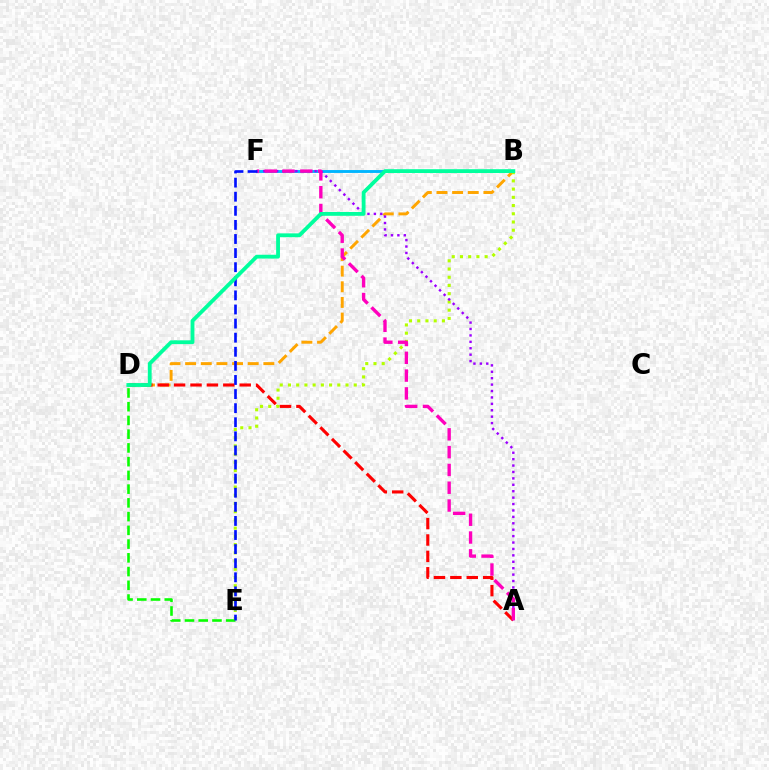{('B', 'F'): [{'color': '#00b5ff', 'line_style': 'solid', 'thickness': 2.08}], ('B', 'D'): [{'color': '#ffa500', 'line_style': 'dashed', 'thickness': 2.13}, {'color': '#00ff9d', 'line_style': 'solid', 'thickness': 2.75}], ('D', 'E'): [{'color': '#08ff00', 'line_style': 'dashed', 'thickness': 1.87}], ('B', 'E'): [{'color': '#b3ff00', 'line_style': 'dotted', 'thickness': 2.23}], ('A', 'D'): [{'color': '#ff0000', 'line_style': 'dashed', 'thickness': 2.23}], ('A', 'F'): [{'color': '#9b00ff', 'line_style': 'dotted', 'thickness': 1.74}, {'color': '#ff00bd', 'line_style': 'dashed', 'thickness': 2.42}], ('E', 'F'): [{'color': '#0010ff', 'line_style': 'dashed', 'thickness': 1.91}]}